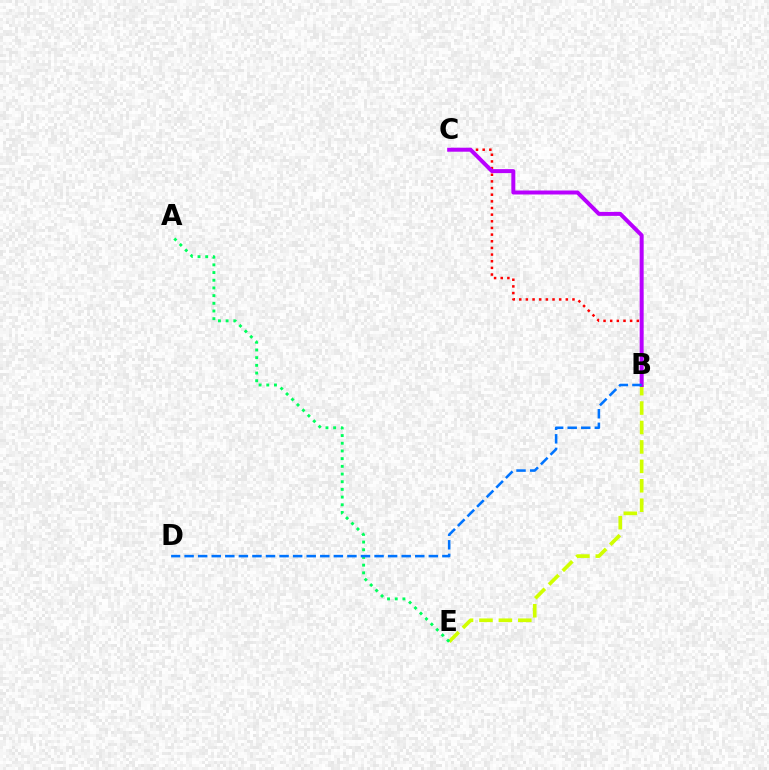{('B', 'E'): [{'color': '#d1ff00', 'line_style': 'dashed', 'thickness': 2.64}], ('B', 'C'): [{'color': '#ff0000', 'line_style': 'dotted', 'thickness': 1.81}, {'color': '#b900ff', 'line_style': 'solid', 'thickness': 2.86}], ('A', 'E'): [{'color': '#00ff5c', 'line_style': 'dotted', 'thickness': 2.09}], ('B', 'D'): [{'color': '#0074ff', 'line_style': 'dashed', 'thickness': 1.84}]}